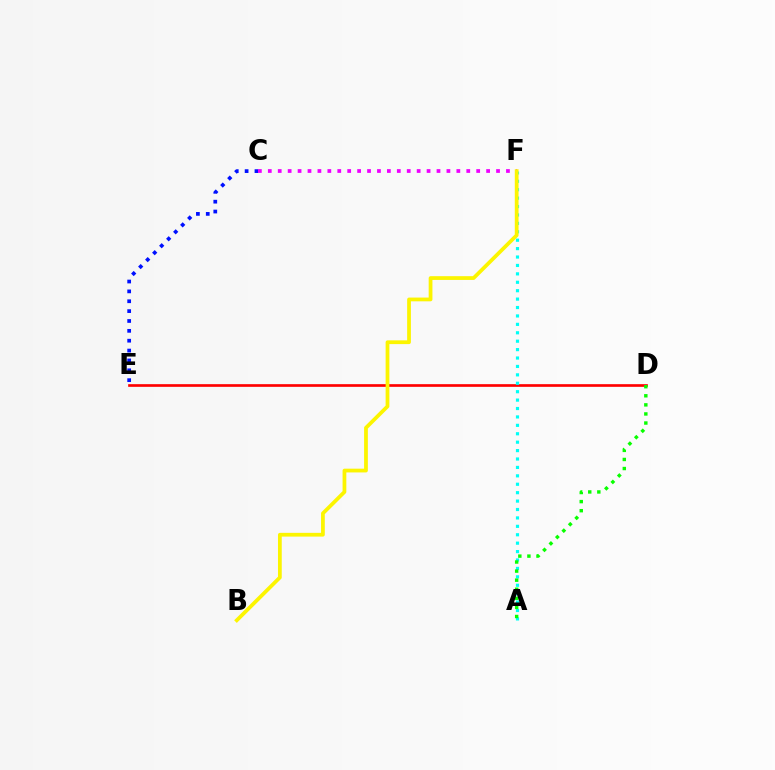{('C', 'E'): [{'color': '#0010ff', 'line_style': 'dotted', 'thickness': 2.68}], ('D', 'E'): [{'color': '#ff0000', 'line_style': 'solid', 'thickness': 1.92}], ('C', 'F'): [{'color': '#ee00ff', 'line_style': 'dotted', 'thickness': 2.7}], ('A', 'F'): [{'color': '#00fff6', 'line_style': 'dotted', 'thickness': 2.29}], ('A', 'D'): [{'color': '#08ff00', 'line_style': 'dotted', 'thickness': 2.47}], ('B', 'F'): [{'color': '#fcf500', 'line_style': 'solid', 'thickness': 2.71}]}